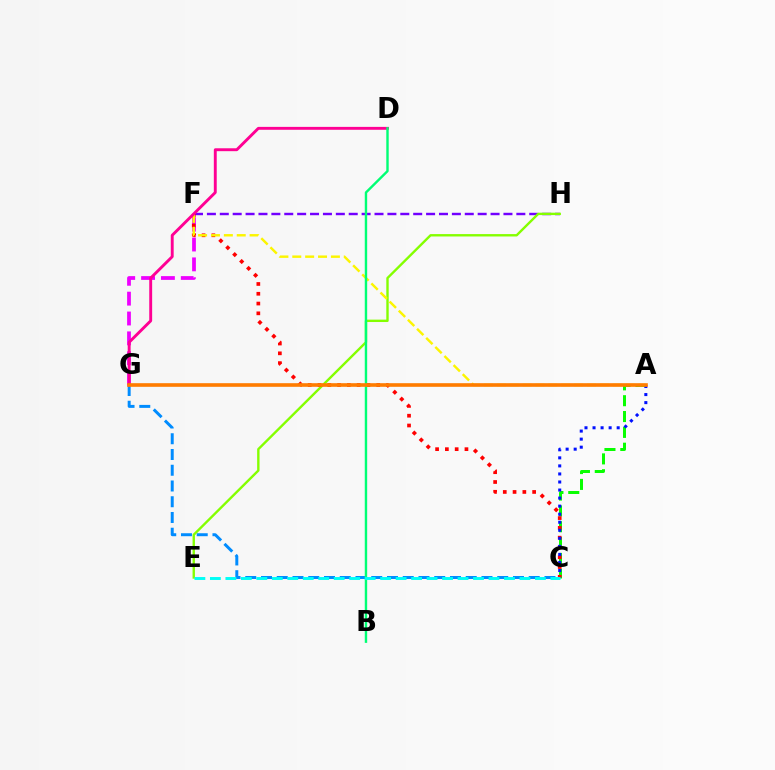{('F', 'H'): [{'color': '#7200ff', 'line_style': 'dashed', 'thickness': 1.75}], ('C', 'G'): [{'color': '#008cff', 'line_style': 'dashed', 'thickness': 2.14}], ('E', 'H'): [{'color': '#84ff00', 'line_style': 'solid', 'thickness': 1.72}], ('A', 'C'): [{'color': '#08ff00', 'line_style': 'dashed', 'thickness': 2.15}, {'color': '#0010ff', 'line_style': 'dotted', 'thickness': 2.19}], ('F', 'G'): [{'color': '#ee00ff', 'line_style': 'dashed', 'thickness': 2.7}], ('C', 'F'): [{'color': '#ff0000', 'line_style': 'dotted', 'thickness': 2.66}], ('A', 'F'): [{'color': '#fcf500', 'line_style': 'dashed', 'thickness': 1.75}], ('D', 'G'): [{'color': '#ff0094', 'line_style': 'solid', 'thickness': 2.09}], ('B', 'D'): [{'color': '#00ff74', 'line_style': 'solid', 'thickness': 1.73}], ('C', 'E'): [{'color': '#00fff6', 'line_style': 'dashed', 'thickness': 2.1}], ('A', 'G'): [{'color': '#ff7c00', 'line_style': 'solid', 'thickness': 2.61}]}